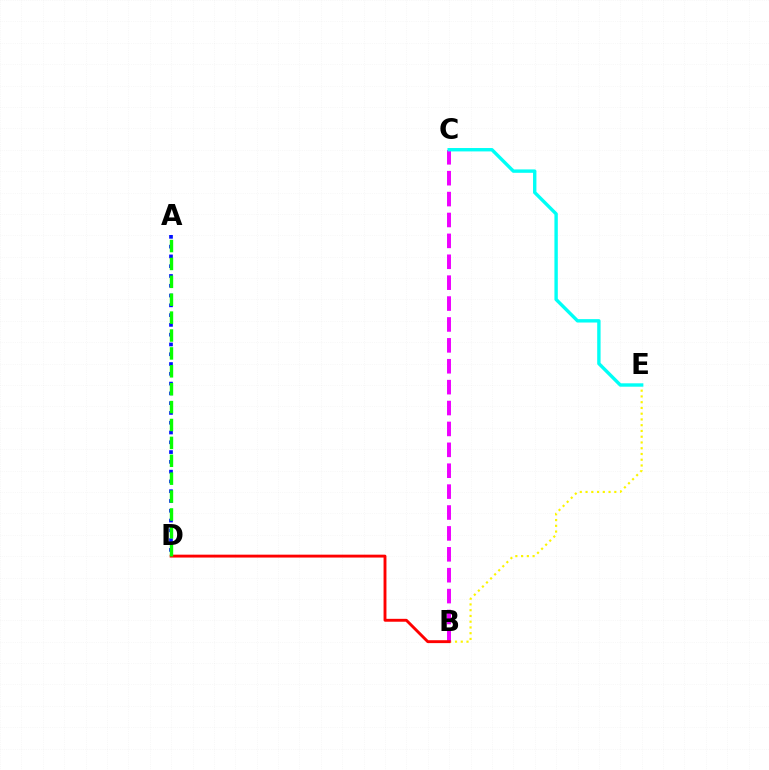{('B', 'E'): [{'color': '#fcf500', 'line_style': 'dotted', 'thickness': 1.56}], ('B', 'C'): [{'color': '#ee00ff', 'line_style': 'dashed', 'thickness': 2.84}], ('C', 'E'): [{'color': '#00fff6', 'line_style': 'solid', 'thickness': 2.44}], ('B', 'D'): [{'color': '#ff0000', 'line_style': 'solid', 'thickness': 2.08}], ('A', 'D'): [{'color': '#0010ff', 'line_style': 'dotted', 'thickness': 2.66}, {'color': '#08ff00', 'line_style': 'dashed', 'thickness': 2.43}]}